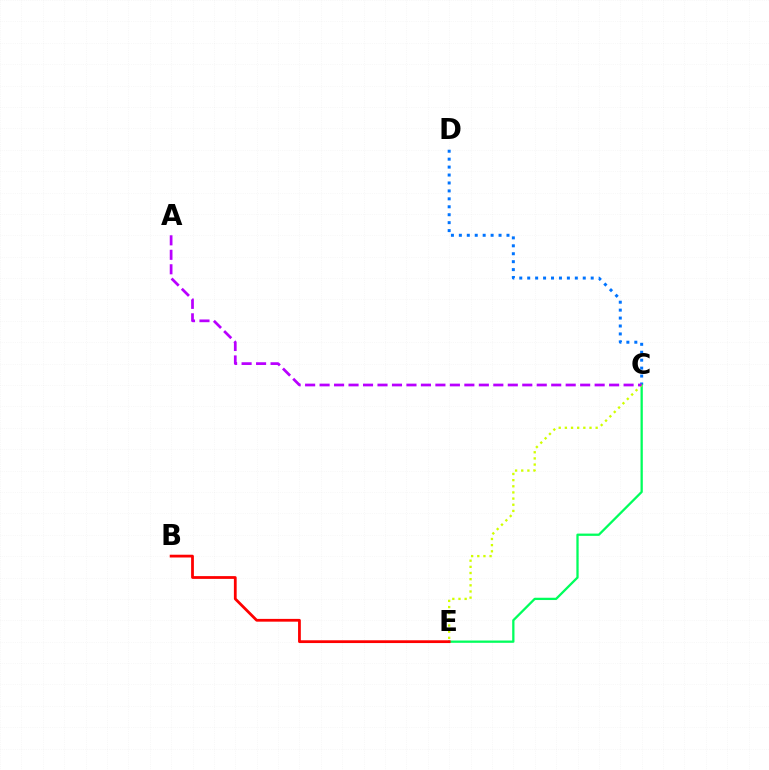{('C', 'D'): [{'color': '#0074ff', 'line_style': 'dotted', 'thickness': 2.16}], ('C', 'E'): [{'color': '#00ff5c', 'line_style': 'solid', 'thickness': 1.65}, {'color': '#d1ff00', 'line_style': 'dotted', 'thickness': 1.67}], ('B', 'E'): [{'color': '#ff0000', 'line_style': 'solid', 'thickness': 2.0}], ('A', 'C'): [{'color': '#b900ff', 'line_style': 'dashed', 'thickness': 1.97}]}